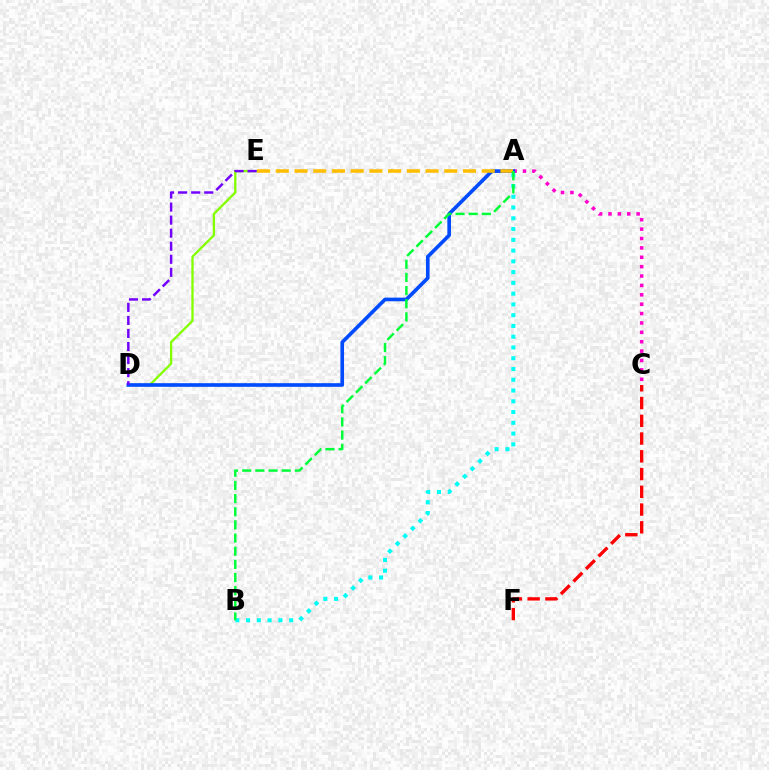{('C', 'F'): [{'color': '#ff0000', 'line_style': 'dashed', 'thickness': 2.41}], ('D', 'E'): [{'color': '#84ff00', 'line_style': 'solid', 'thickness': 1.67}, {'color': '#7200ff', 'line_style': 'dashed', 'thickness': 1.77}], ('A', 'C'): [{'color': '#ff00cf', 'line_style': 'dotted', 'thickness': 2.55}], ('A', 'B'): [{'color': '#00fff6', 'line_style': 'dotted', 'thickness': 2.92}, {'color': '#00ff39', 'line_style': 'dashed', 'thickness': 1.79}], ('A', 'D'): [{'color': '#004bff', 'line_style': 'solid', 'thickness': 2.62}], ('A', 'E'): [{'color': '#ffbd00', 'line_style': 'dashed', 'thickness': 2.54}]}